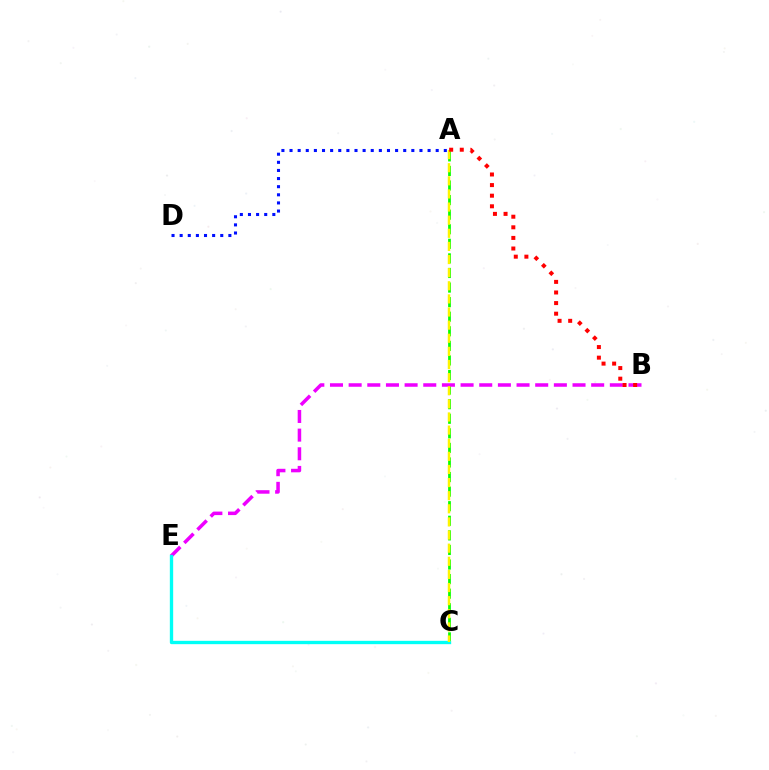{('A', 'D'): [{'color': '#0010ff', 'line_style': 'dotted', 'thickness': 2.21}], ('A', 'C'): [{'color': '#08ff00', 'line_style': 'dashed', 'thickness': 1.98}, {'color': '#fcf500', 'line_style': 'dashed', 'thickness': 1.78}], ('B', 'E'): [{'color': '#ee00ff', 'line_style': 'dashed', 'thickness': 2.53}], ('C', 'E'): [{'color': '#00fff6', 'line_style': 'solid', 'thickness': 2.4}], ('A', 'B'): [{'color': '#ff0000', 'line_style': 'dotted', 'thickness': 2.88}]}